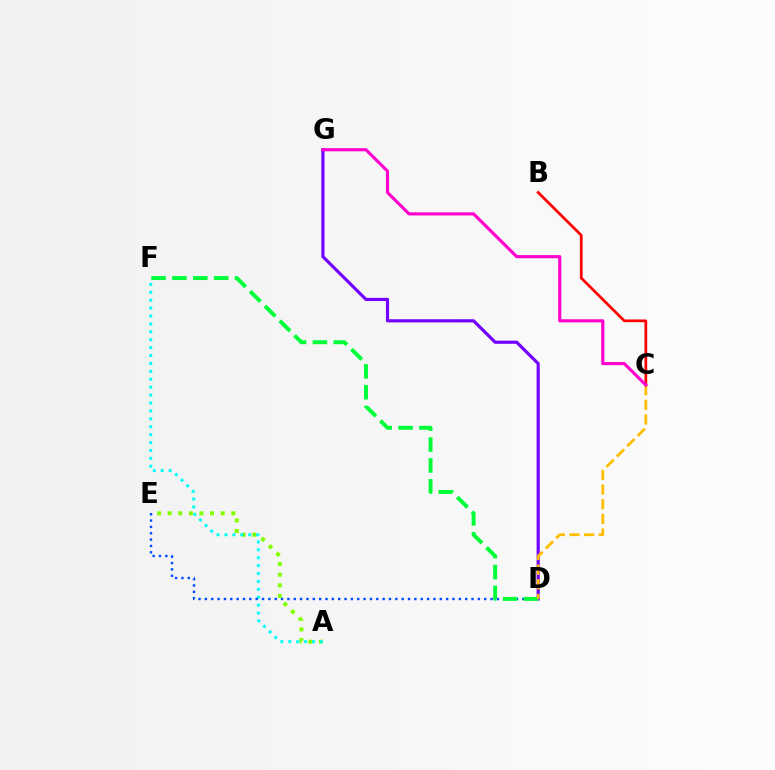{('B', 'C'): [{'color': '#ff0000', 'line_style': 'solid', 'thickness': 1.97}], ('A', 'E'): [{'color': '#84ff00', 'line_style': 'dotted', 'thickness': 2.88}], ('D', 'G'): [{'color': '#7200ff', 'line_style': 'solid', 'thickness': 2.28}], ('A', 'F'): [{'color': '#00fff6', 'line_style': 'dotted', 'thickness': 2.15}], ('D', 'E'): [{'color': '#004bff', 'line_style': 'dotted', 'thickness': 1.72}], ('D', 'F'): [{'color': '#00ff39', 'line_style': 'dashed', 'thickness': 2.84}], ('C', 'D'): [{'color': '#ffbd00', 'line_style': 'dashed', 'thickness': 1.99}], ('C', 'G'): [{'color': '#ff00cf', 'line_style': 'solid', 'thickness': 2.26}]}